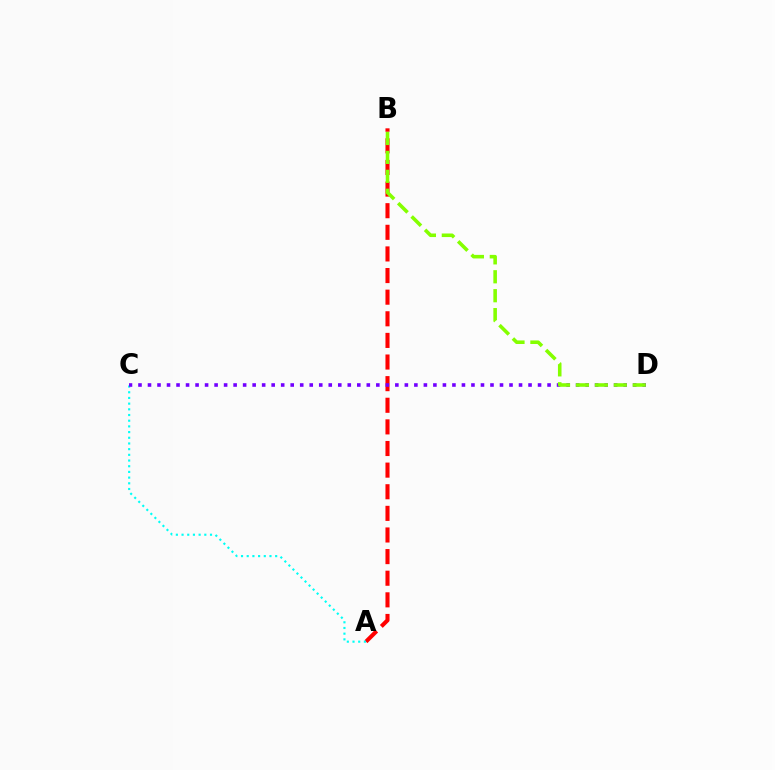{('A', 'B'): [{'color': '#ff0000', 'line_style': 'dashed', 'thickness': 2.94}], ('A', 'C'): [{'color': '#00fff6', 'line_style': 'dotted', 'thickness': 1.55}], ('C', 'D'): [{'color': '#7200ff', 'line_style': 'dotted', 'thickness': 2.58}], ('B', 'D'): [{'color': '#84ff00', 'line_style': 'dashed', 'thickness': 2.57}]}